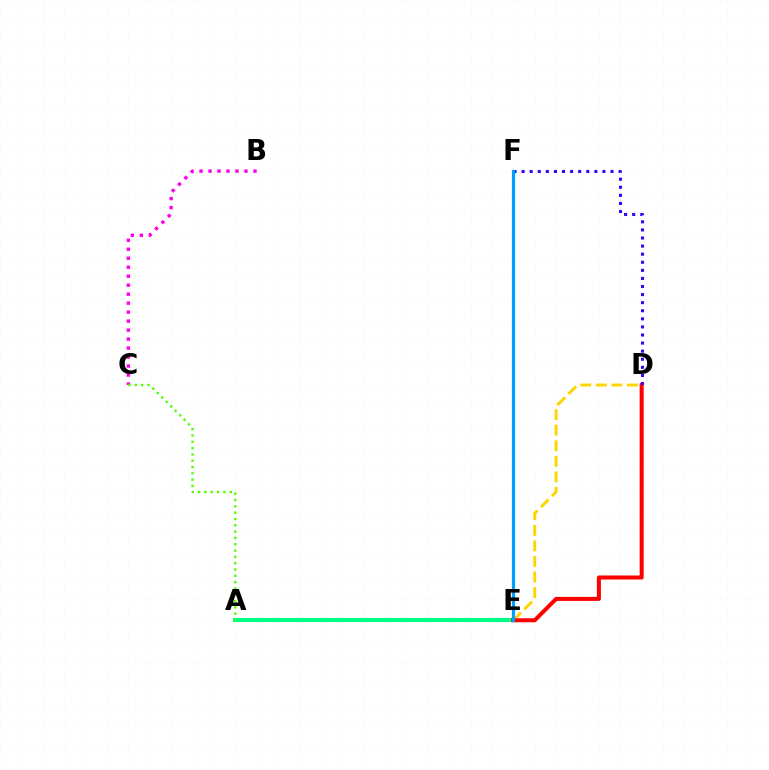{('D', 'E'): [{'color': '#ffd500', 'line_style': 'dashed', 'thickness': 2.11}, {'color': '#ff0000', 'line_style': 'solid', 'thickness': 2.9}], ('A', 'E'): [{'color': '#00ff86', 'line_style': 'solid', 'thickness': 2.97}], ('D', 'F'): [{'color': '#3700ff', 'line_style': 'dotted', 'thickness': 2.2}], ('E', 'F'): [{'color': '#009eff', 'line_style': 'solid', 'thickness': 2.31}], ('B', 'C'): [{'color': '#ff00ed', 'line_style': 'dotted', 'thickness': 2.44}], ('A', 'C'): [{'color': '#4fff00', 'line_style': 'dotted', 'thickness': 1.72}]}